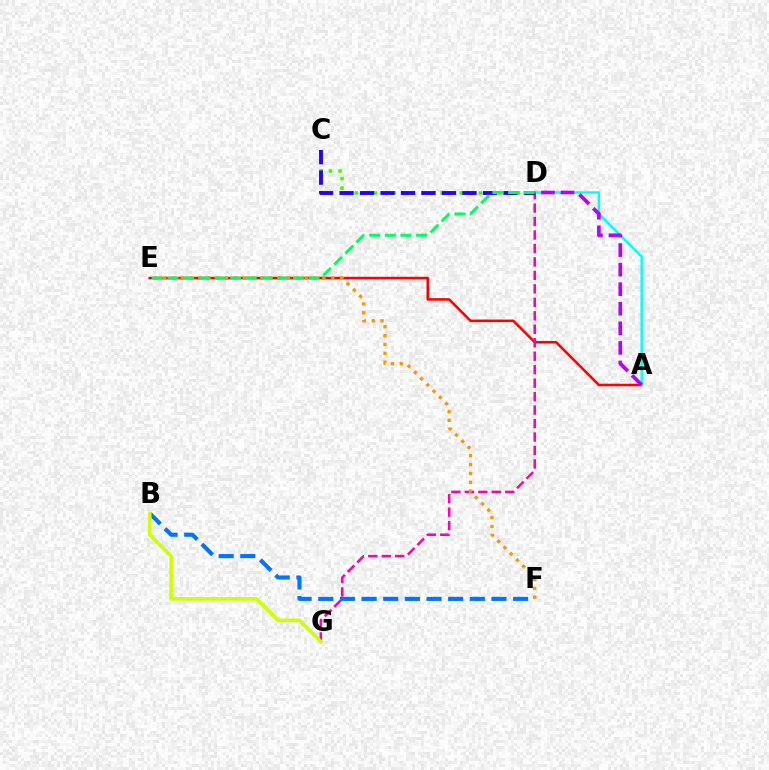{('A', 'E'): [{'color': '#ff0000', 'line_style': 'solid', 'thickness': 1.84}], ('A', 'D'): [{'color': '#00fff6', 'line_style': 'solid', 'thickness': 1.74}, {'color': '#b900ff', 'line_style': 'dashed', 'thickness': 2.66}], ('D', 'G'): [{'color': '#ff00ac', 'line_style': 'dashed', 'thickness': 1.83}], ('C', 'D'): [{'color': '#3dff00', 'line_style': 'dotted', 'thickness': 2.59}, {'color': '#2500ff', 'line_style': 'dashed', 'thickness': 2.78}], ('E', 'F'): [{'color': '#ff9400', 'line_style': 'dotted', 'thickness': 2.4}], ('B', 'F'): [{'color': '#0074ff', 'line_style': 'dashed', 'thickness': 2.94}], ('B', 'G'): [{'color': '#d1ff00', 'line_style': 'solid', 'thickness': 2.62}], ('D', 'E'): [{'color': '#00ff5c', 'line_style': 'dashed', 'thickness': 2.13}]}